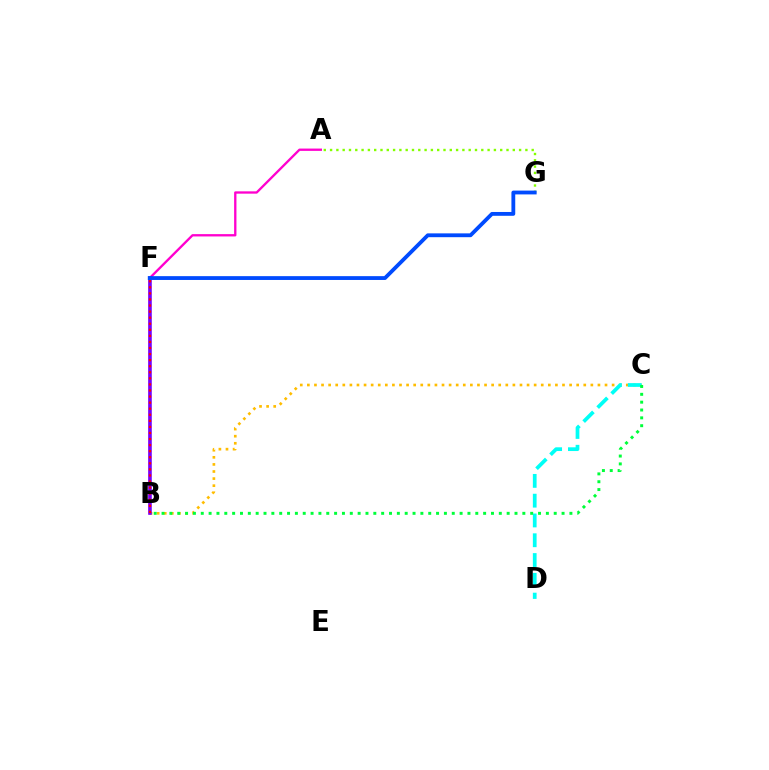{('A', 'B'): [{'color': '#ff00cf', 'line_style': 'solid', 'thickness': 1.67}], ('B', 'C'): [{'color': '#ffbd00', 'line_style': 'dotted', 'thickness': 1.93}, {'color': '#00ff39', 'line_style': 'dotted', 'thickness': 2.13}], ('C', 'D'): [{'color': '#00fff6', 'line_style': 'dashed', 'thickness': 2.69}], ('B', 'F'): [{'color': '#7200ff', 'line_style': 'solid', 'thickness': 2.55}, {'color': '#ff0000', 'line_style': 'dotted', 'thickness': 1.65}], ('A', 'G'): [{'color': '#84ff00', 'line_style': 'dotted', 'thickness': 1.71}], ('F', 'G'): [{'color': '#004bff', 'line_style': 'solid', 'thickness': 2.75}]}